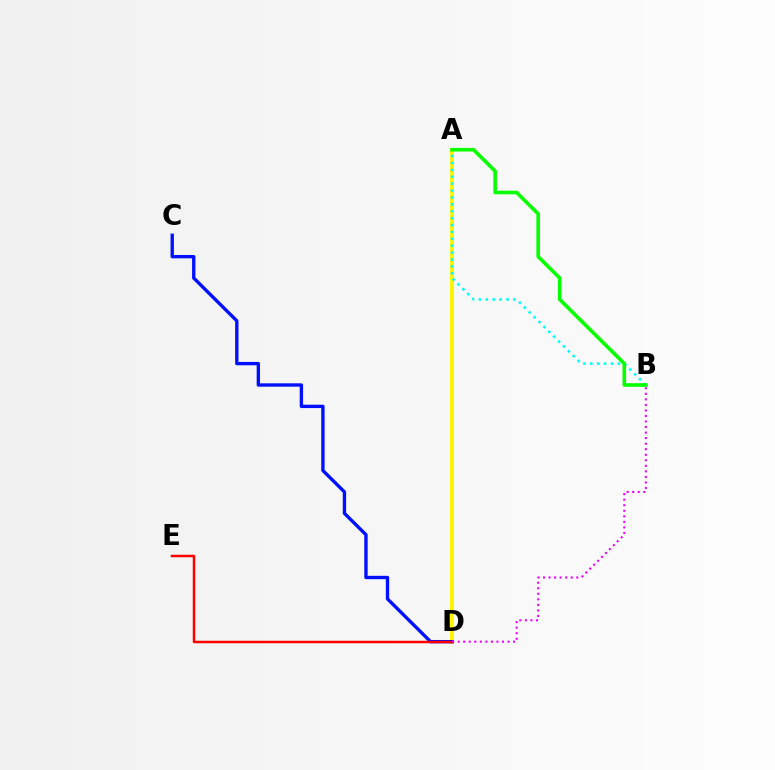{('A', 'D'): [{'color': '#fcf500', 'line_style': 'solid', 'thickness': 2.78}], ('A', 'B'): [{'color': '#00fff6', 'line_style': 'dotted', 'thickness': 1.87}, {'color': '#08ff00', 'line_style': 'solid', 'thickness': 2.6}], ('C', 'D'): [{'color': '#0010ff', 'line_style': 'solid', 'thickness': 2.42}], ('D', 'E'): [{'color': '#ff0000', 'line_style': 'solid', 'thickness': 1.79}], ('B', 'D'): [{'color': '#ee00ff', 'line_style': 'dotted', 'thickness': 1.5}]}